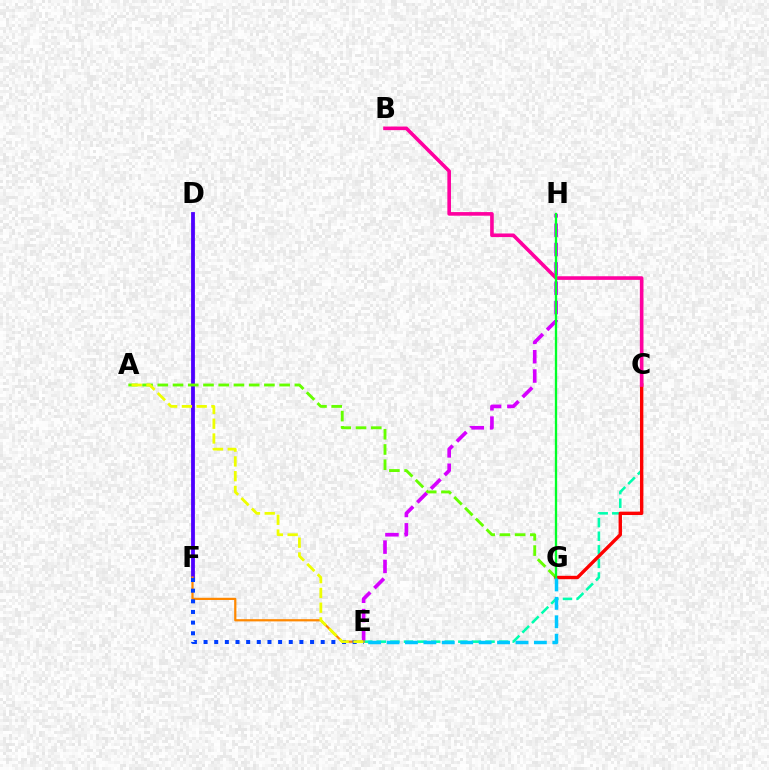{('D', 'F'): [{'color': '#4f00ff', 'line_style': 'solid', 'thickness': 2.74}], ('E', 'H'): [{'color': '#d600ff', 'line_style': 'dashed', 'thickness': 2.63}], ('A', 'G'): [{'color': '#66ff00', 'line_style': 'dashed', 'thickness': 2.07}], ('C', 'E'): [{'color': '#00ffaf', 'line_style': 'dashed', 'thickness': 1.85}], ('C', 'G'): [{'color': '#ff0000', 'line_style': 'solid', 'thickness': 2.44}], ('B', 'C'): [{'color': '#ff00a0', 'line_style': 'solid', 'thickness': 2.6}], ('G', 'H'): [{'color': '#00ff27', 'line_style': 'solid', 'thickness': 1.67}], ('E', 'F'): [{'color': '#ff8800', 'line_style': 'solid', 'thickness': 1.6}, {'color': '#003fff', 'line_style': 'dotted', 'thickness': 2.89}], ('A', 'E'): [{'color': '#eeff00', 'line_style': 'dashed', 'thickness': 2.01}], ('E', 'G'): [{'color': '#00c7ff', 'line_style': 'dashed', 'thickness': 2.5}]}